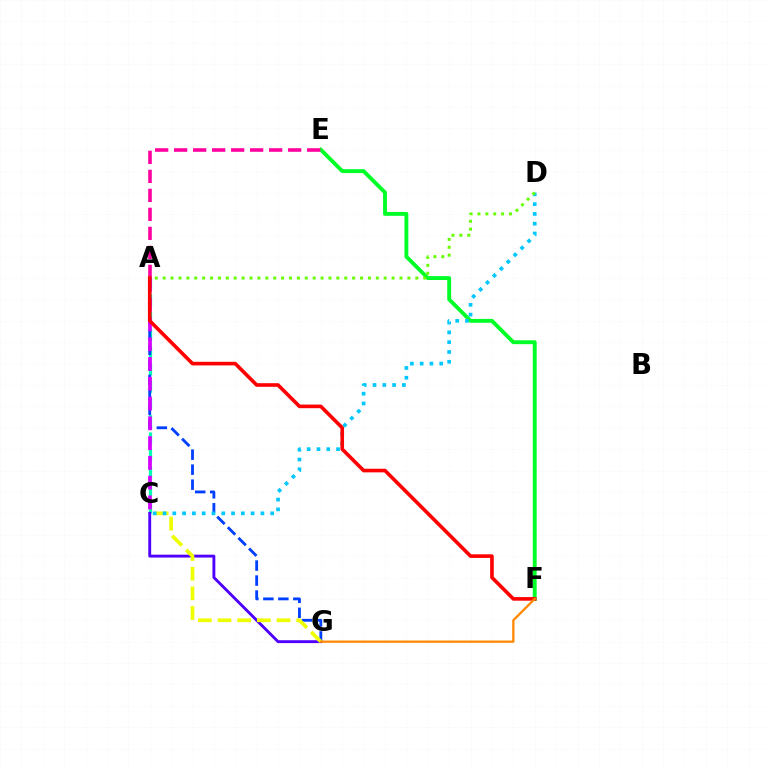{('A', 'C'): [{'color': '#00ffaf', 'line_style': 'dashed', 'thickness': 2.34}, {'color': '#d600ff', 'line_style': 'dashed', 'thickness': 2.69}], ('E', 'F'): [{'color': '#00ff27', 'line_style': 'solid', 'thickness': 2.79}], ('A', 'E'): [{'color': '#ff00a0', 'line_style': 'dashed', 'thickness': 2.58}], ('C', 'G'): [{'color': '#4f00ff', 'line_style': 'solid', 'thickness': 2.07}, {'color': '#eeff00', 'line_style': 'dashed', 'thickness': 2.67}], ('A', 'G'): [{'color': '#003fff', 'line_style': 'dashed', 'thickness': 2.04}], ('C', 'D'): [{'color': '#00c7ff', 'line_style': 'dotted', 'thickness': 2.66}], ('A', 'F'): [{'color': '#ff0000', 'line_style': 'solid', 'thickness': 2.6}], ('A', 'D'): [{'color': '#66ff00', 'line_style': 'dotted', 'thickness': 2.14}], ('F', 'G'): [{'color': '#ff8800', 'line_style': 'solid', 'thickness': 1.64}]}